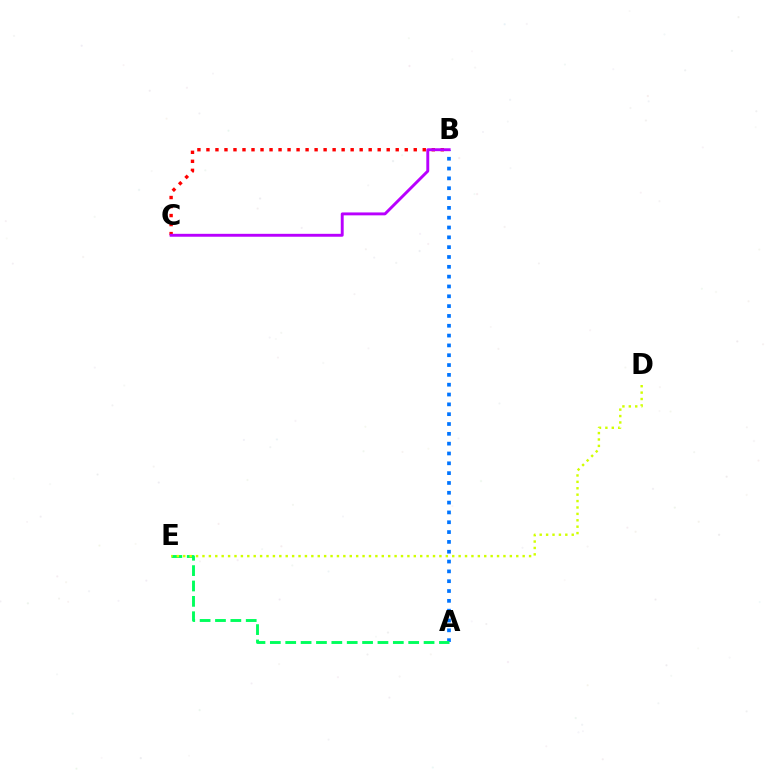{('B', 'C'): [{'color': '#ff0000', 'line_style': 'dotted', 'thickness': 2.45}, {'color': '#b900ff', 'line_style': 'solid', 'thickness': 2.09}], ('A', 'B'): [{'color': '#0074ff', 'line_style': 'dotted', 'thickness': 2.67}], ('A', 'E'): [{'color': '#00ff5c', 'line_style': 'dashed', 'thickness': 2.09}], ('D', 'E'): [{'color': '#d1ff00', 'line_style': 'dotted', 'thickness': 1.74}]}